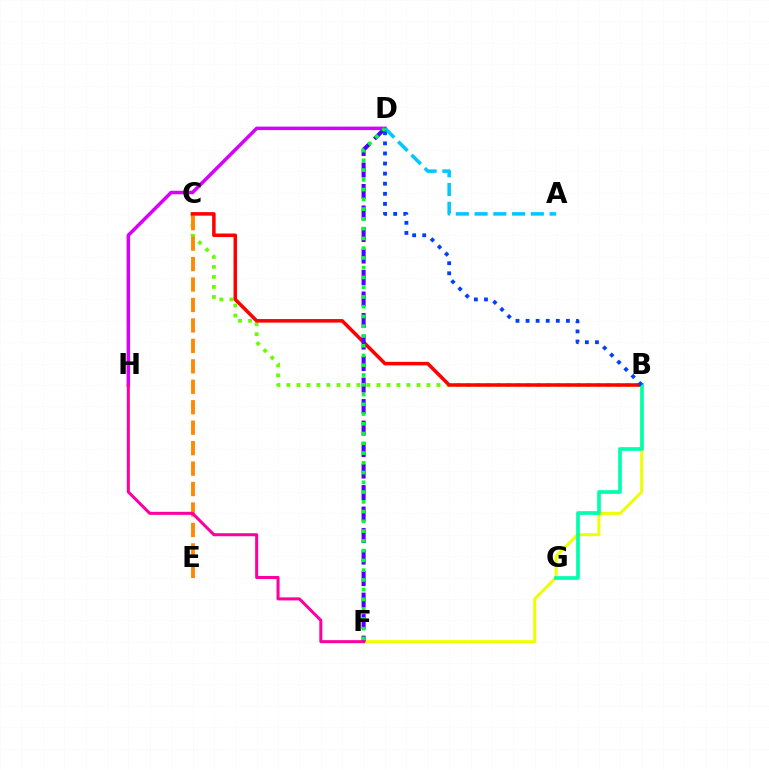{('B', 'C'): [{'color': '#66ff00', 'line_style': 'dotted', 'thickness': 2.72}, {'color': '#ff0000', 'line_style': 'solid', 'thickness': 2.54}], ('B', 'F'): [{'color': '#eeff00', 'line_style': 'solid', 'thickness': 2.15}], ('D', 'H'): [{'color': '#d600ff', 'line_style': 'solid', 'thickness': 2.52}], ('A', 'D'): [{'color': '#00c7ff', 'line_style': 'dashed', 'thickness': 2.55}], ('C', 'E'): [{'color': '#ff8800', 'line_style': 'dashed', 'thickness': 2.78}], ('D', 'F'): [{'color': '#4f00ff', 'line_style': 'dashed', 'thickness': 2.92}, {'color': '#00ff27', 'line_style': 'dotted', 'thickness': 2.65}], ('B', 'G'): [{'color': '#00ffaf', 'line_style': 'solid', 'thickness': 2.65}], ('B', 'D'): [{'color': '#003fff', 'line_style': 'dotted', 'thickness': 2.74}], ('F', 'H'): [{'color': '#ff00a0', 'line_style': 'solid', 'thickness': 2.19}]}